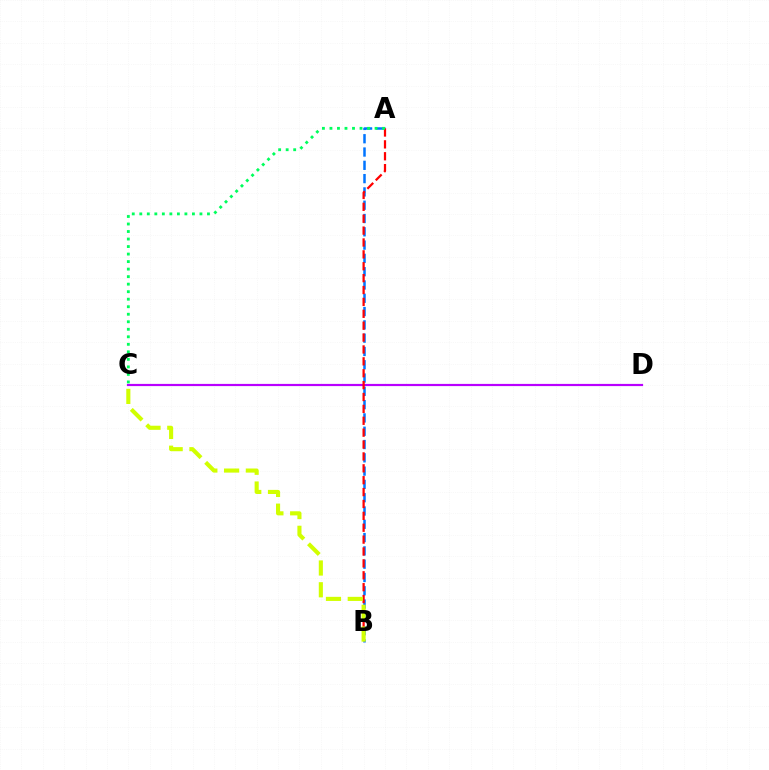{('A', 'B'): [{'color': '#0074ff', 'line_style': 'dashed', 'thickness': 1.81}, {'color': '#ff0000', 'line_style': 'dashed', 'thickness': 1.61}], ('C', 'D'): [{'color': '#b900ff', 'line_style': 'solid', 'thickness': 1.58}], ('B', 'C'): [{'color': '#d1ff00', 'line_style': 'dashed', 'thickness': 2.96}], ('A', 'C'): [{'color': '#00ff5c', 'line_style': 'dotted', 'thickness': 2.04}]}